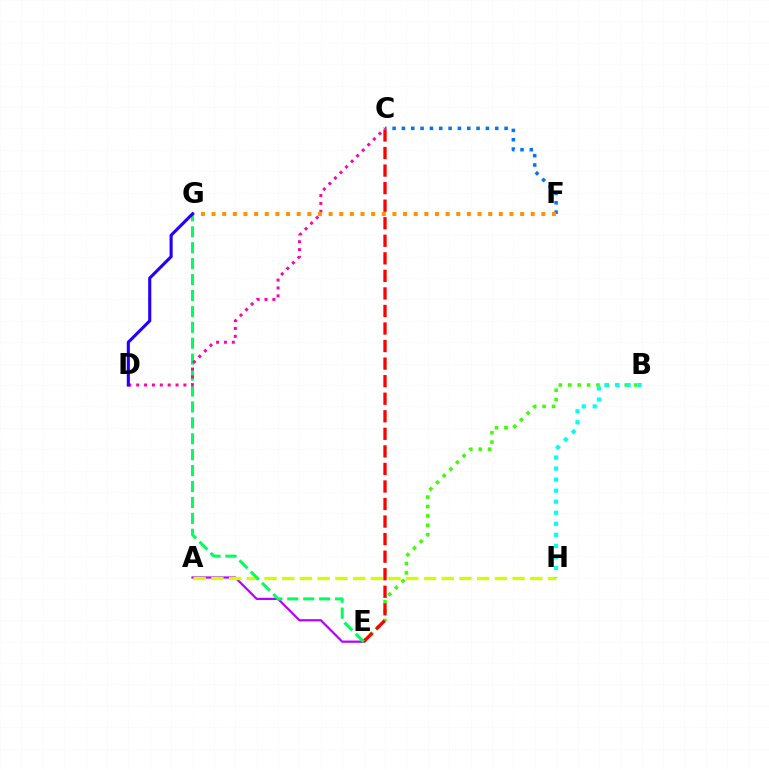{('A', 'E'): [{'color': '#b900ff', 'line_style': 'solid', 'thickness': 1.59}], ('B', 'E'): [{'color': '#3dff00', 'line_style': 'dotted', 'thickness': 2.56}], ('C', 'E'): [{'color': '#ff0000', 'line_style': 'dashed', 'thickness': 2.38}], ('C', 'F'): [{'color': '#0074ff', 'line_style': 'dotted', 'thickness': 2.54}], ('A', 'H'): [{'color': '#d1ff00', 'line_style': 'dashed', 'thickness': 2.41}], ('E', 'G'): [{'color': '#00ff5c', 'line_style': 'dashed', 'thickness': 2.16}], ('C', 'D'): [{'color': '#ff00ac', 'line_style': 'dotted', 'thickness': 2.14}], ('F', 'G'): [{'color': '#ff9400', 'line_style': 'dotted', 'thickness': 2.89}], ('D', 'G'): [{'color': '#2500ff', 'line_style': 'solid', 'thickness': 2.24}], ('B', 'H'): [{'color': '#00fff6', 'line_style': 'dotted', 'thickness': 3.0}]}